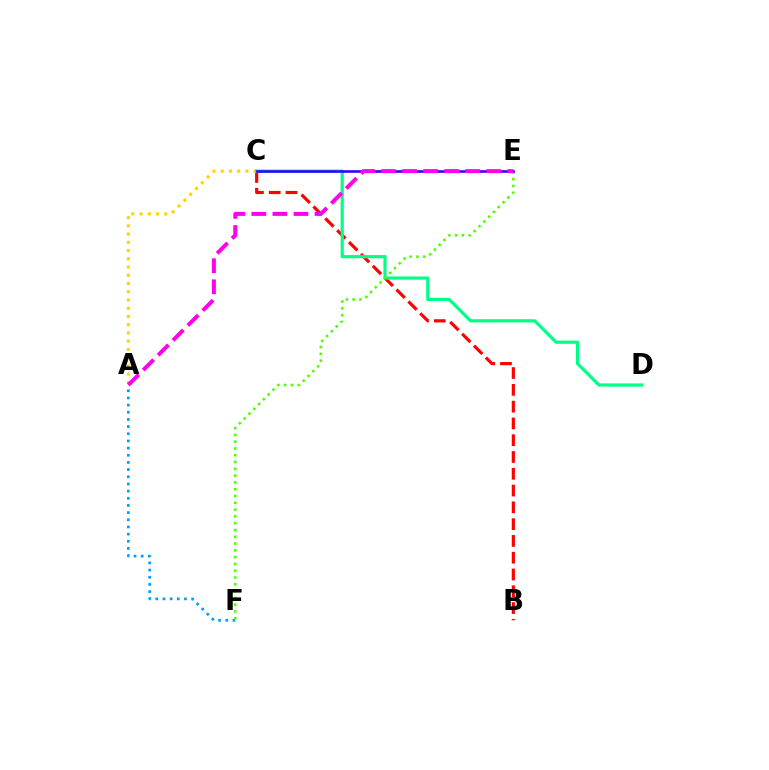{('B', 'C'): [{'color': '#ff0000', 'line_style': 'dashed', 'thickness': 2.28}], ('A', 'C'): [{'color': '#ffd500', 'line_style': 'dotted', 'thickness': 2.24}], ('C', 'D'): [{'color': '#00ff86', 'line_style': 'solid', 'thickness': 2.29}], ('A', 'F'): [{'color': '#009eff', 'line_style': 'dotted', 'thickness': 1.95}], ('E', 'F'): [{'color': '#4fff00', 'line_style': 'dotted', 'thickness': 1.84}], ('C', 'E'): [{'color': '#3700ff', 'line_style': 'solid', 'thickness': 1.88}], ('A', 'E'): [{'color': '#ff00ed', 'line_style': 'dashed', 'thickness': 2.86}]}